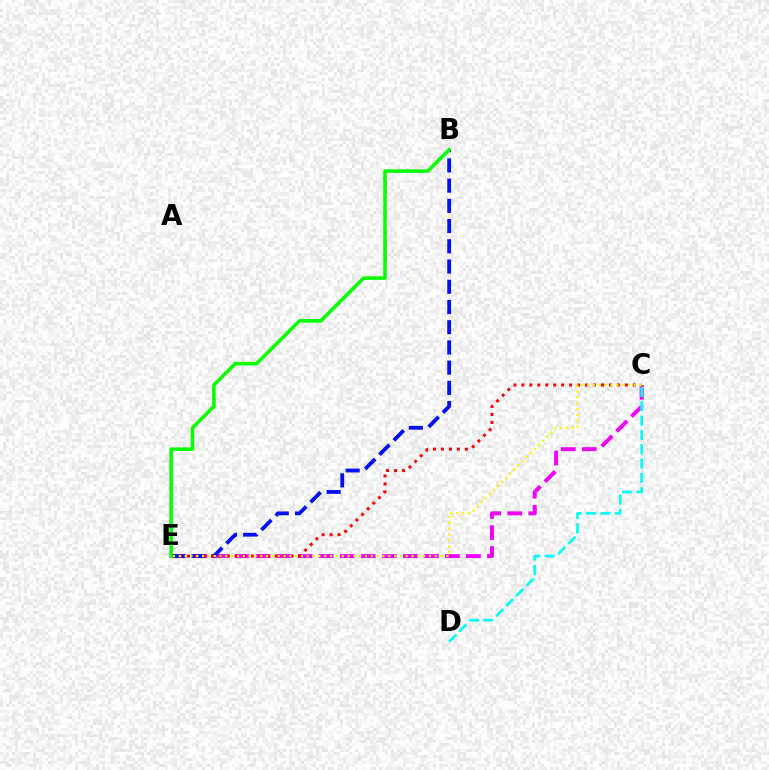{('C', 'E'): [{'color': '#ee00ff', 'line_style': 'dashed', 'thickness': 2.86}, {'color': '#ff0000', 'line_style': 'dotted', 'thickness': 2.16}, {'color': '#fcf500', 'line_style': 'dotted', 'thickness': 1.58}], ('B', 'E'): [{'color': '#0010ff', 'line_style': 'dashed', 'thickness': 2.75}, {'color': '#08ff00', 'line_style': 'solid', 'thickness': 2.57}], ('C', 'D'): [{'color': '#00fff6', 'line_style': 'dashed', 'thickness': 1.95}]}